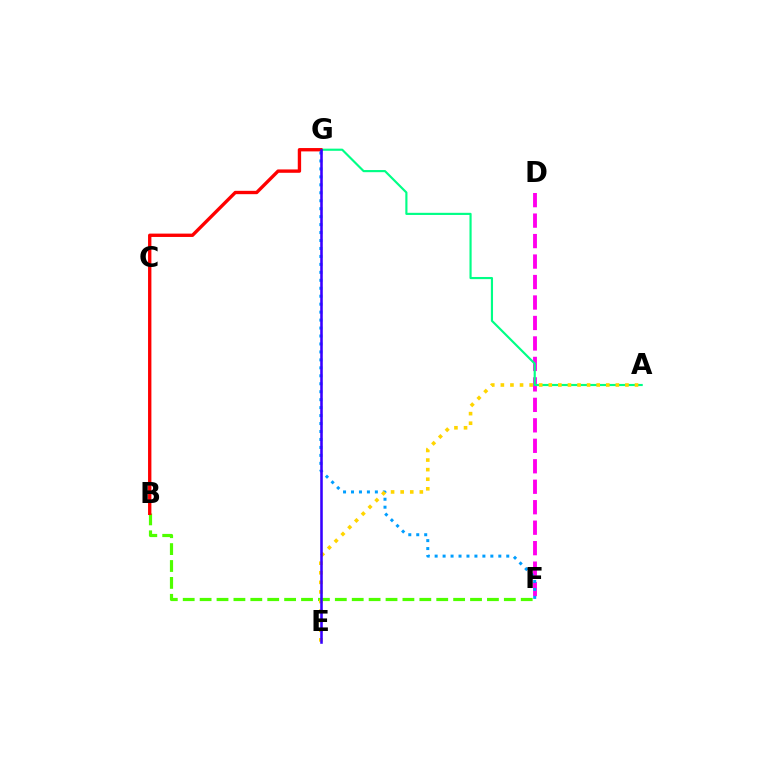{('D', 'F'): [{'color': '#ff00ed', 'line_style': 'dashed', 'thickness': 2.78}], ('A', 'G'): [{'color': '#00ff86', 'line_style': 'solid', 'thickness': 1.55}], ('B', 'F'): [{'color': '#4fff00', 'line_style': 'dashed', 'thickness': 2.3}], ('B', 'G'): [{'color': '#ff0000', 'line_style': 'solid', 'thickness': 2.41}], ('F', 'G'): [{'color': '#009eff', 'line_style': 'dotted', 'thickness': 2.16}], ('A', 'E'): [{'color': '#ffd500', 'line_style': 'dotted', 'thickness': 2.6}], ('E', 'G'): [{'color': '#3700ff', 'line_style': 'solid', 'thickness': 1.84}]}